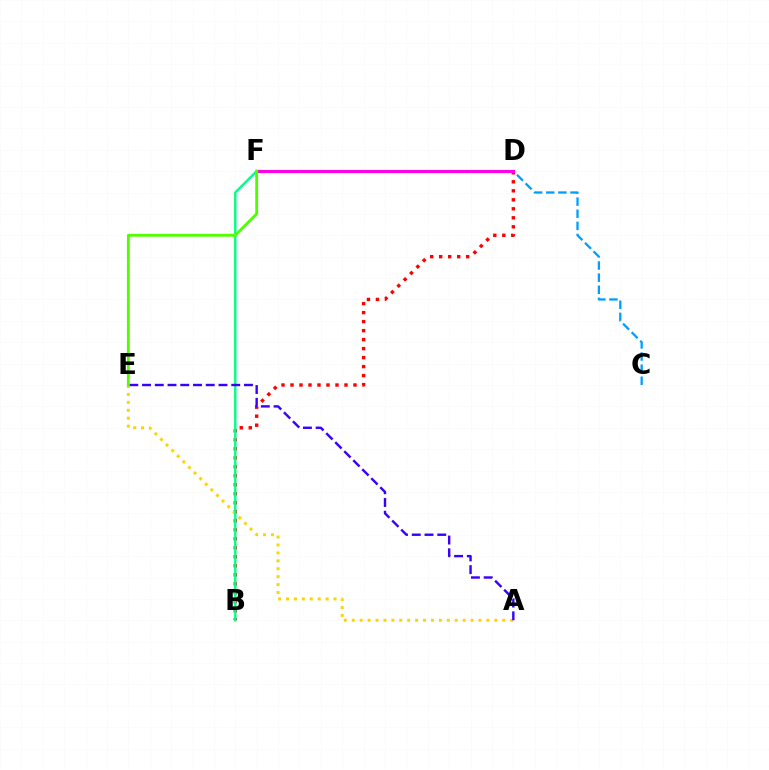{('B', 'D'): [{'color': '#ff0000', 'line_style': 'dotted', 'thickness': 2.44}], ('A', 'E'): [{'color': '#ffd500', 'line_style': 'dotted', 'thickness': 2.15}, {'color': '#3700ff', 'line_style': 'dashed', 'thickness': 1.73}], ('B', 'F'): [{'color': '#00ff86', 'line_style': 'solid', 'thickness': 1.72}], ('C', 'D'): [{'color': '#009eff', 'line_style': 'dashed', 'thickness': 1.65}], ('D', 'F'): [{'color': '#ff00ed', 'line_style': 'solid', 'thickness': 2.23}], ('E', 'F'): [{'color': '#4fff00', 'line_style': 'solid', 'thickness': 2.04}]}